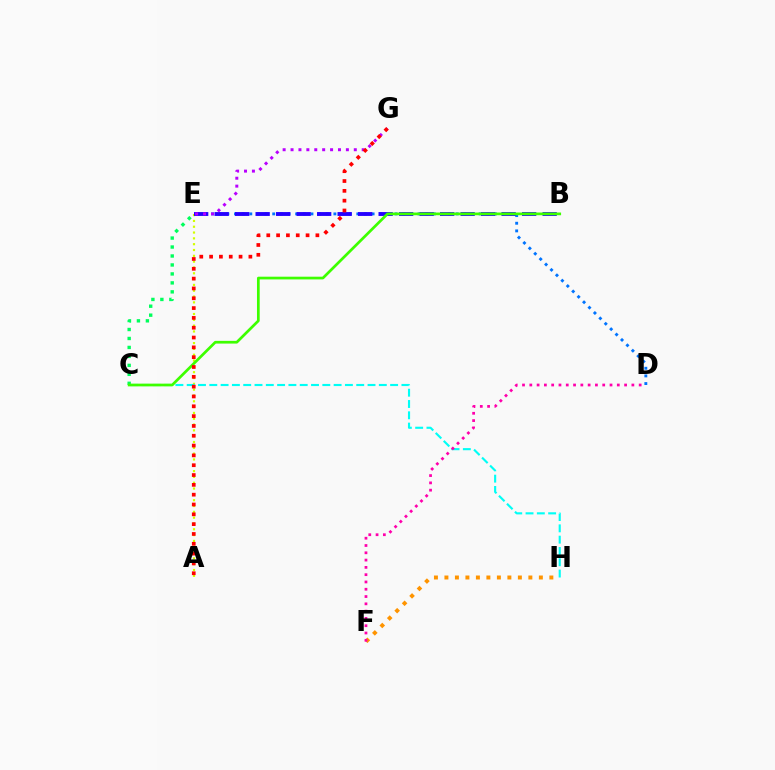{('F', 'H'): [{'color': '#ff9400', 'line_style': 'dotted', 'thickness': 2.85}], ('A', 'E'): [{'color': '#d1ff00', 'line_style': 'dotted', 'thickness': 1.58}], ('D', 'E'): [{'color': '#0074ff', 'line_style': 'dotted', 'thickness': 2.08}], ('C', 'E'): [{'color': '#00ff5c', 'line_style': 'dotted', 'thickness': 2.44}], ('B', 'E'): [{'color': '#2500ff', 'line_style': 'dashed', 'thickness': 2.78}], ('E', 'G'): [{'color': '#b900ff', 'line_style': 'dotted', 'thickness': 2.15}], ('C', 'H'): [{'color': '#00fff6', 'line_style': 'dashed', 'thickness': 1.54}], ('B', 'C'): [{'color': '#3dff00', 'line_style': 'solid', 'thickness': 1.95}], ('A', 'G'): [{'color': '#ff0000', 'line_style': 'dotted', 'thickness': 2.67}], ('D', 'F'): [{'color': '#ff00ac', 'line_style': 'dotted', 'thickness': 1.98}]}